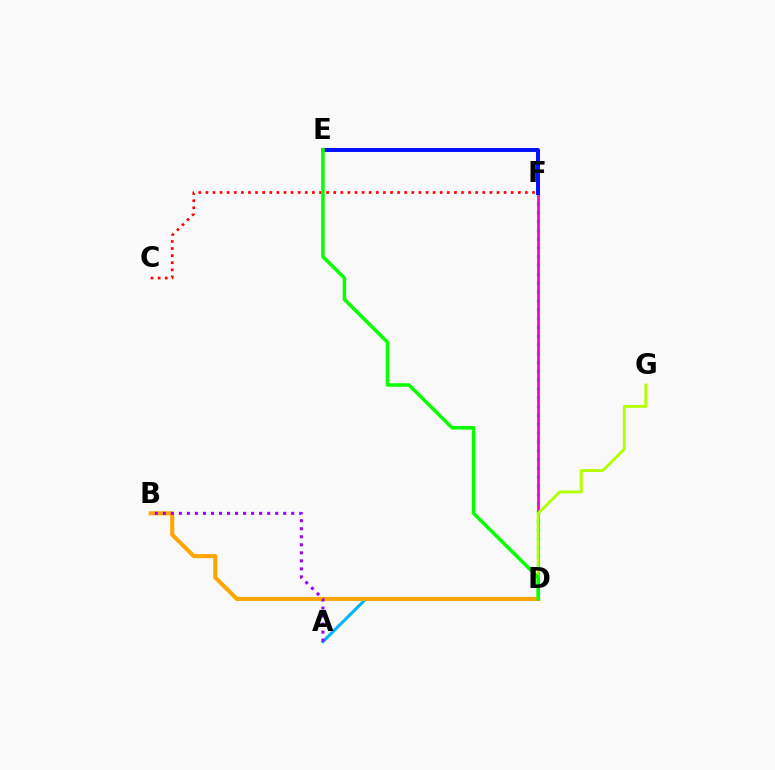{('A', 'D'): [{'color': '#00b5ff', 'line_style': 'solid', 'thickness': 2.19}], ('C', 'F'): [{'color': '#ff0000', 'line_style': 'dotted', 'thickness': 1.93}], ('D', 'F'): [{'color': '#00ff9d', 'line_style': 'dotted', 'thickness': 2.39}, {'color': '#ff00bd', 'line_style': 'solid', 'thickness': 1.97}], ('D', 'G'): [{'color': '#b3ff00', 'line_style': 'solid', 'thickness': 2.1}], ('B', 'D'): [{'color': '#ffa500', 'line_style': 'solid', 'thickness': 2.94}], ('E', 'F'): [{'color': '#0010ff', 'line_style': 'solid', 'thickness': 2.84}], ('D', 'E'): [{'color': '#08ff00', 'line_style': 'solid', 'thickness': 2.53}], ('A', 'B'): [{'color': '#9b00ff', 'line_style': 'dotted', 'thickness': 2.18}]}